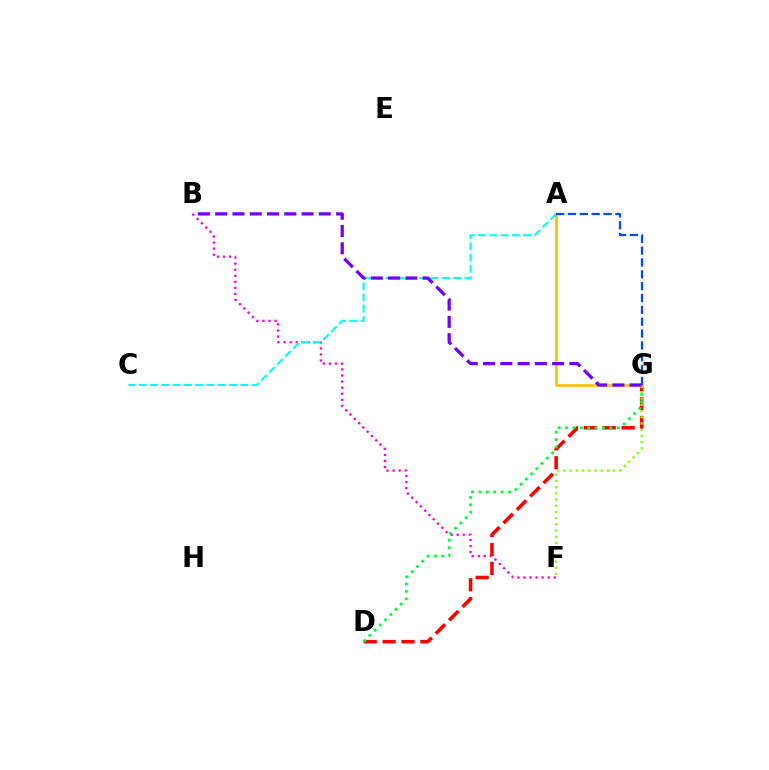{('B', 'F'): [{'color': '#ff00cf', 'line_style': 'dotted', 'thickness': 1.65}], ('D', 'G'): [{'color': '#ff0000', 'line_style': 'dashed', 'thickness': 2.57}, {'color': '#00ff39', 'line_style': 'dotted', 'thickness': 2.01}], ('F', 'G'): [{'color': '#84ff00', 'line_style': 'dotted', 'thickness': 1.69}], ('A', 'G'): [{'color': '#ffbd00', 'line_style': 'solid', 'thickness': 1.89}, {'color': '#004bff', 'line_style': 'dashed', 'thickness': 1.61}], ('A', 'C'): [{'color': '#00fff6', 'line_style': 'dashed', 'thickness': 1.53}], ('B', 'G'): [{'color': '#7200ff', 'line_style': 'dashed', 'thickness': 2.35}]}